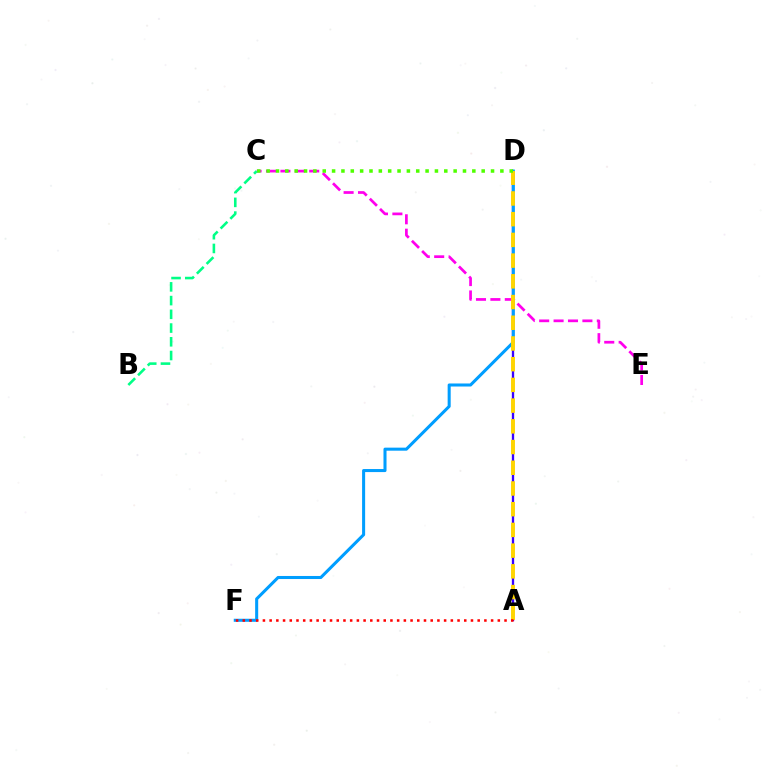{('A', 'D'): [{'color': '#3700ff', 'line_style': 'solid', 'thickness': 1.67}, {'color': '#ffd500', 'line_style': 'dashed', 'thickness': 2.81}], ('C', 'E'): [{'color': '#ff00ed', 'line_style': 'dashed', 'thickness': 1.96}], ('D', 'F'): [{'color': '#009eff', 'line_style': 'solid', 'thickness': 2.19}], ('C', 'D'): [{'color': '#4fff00', 'line_style': 'dotted', 'thickness': 2.54}], ('B', 'C'): [{'color': '#00ff86', 'line_style': 'dashed', 'thickness': 1.87}], ('A', 'F'): [{'color': '#ff0000', 'line_style': 'dotted', 'thickness': 1.82}]}